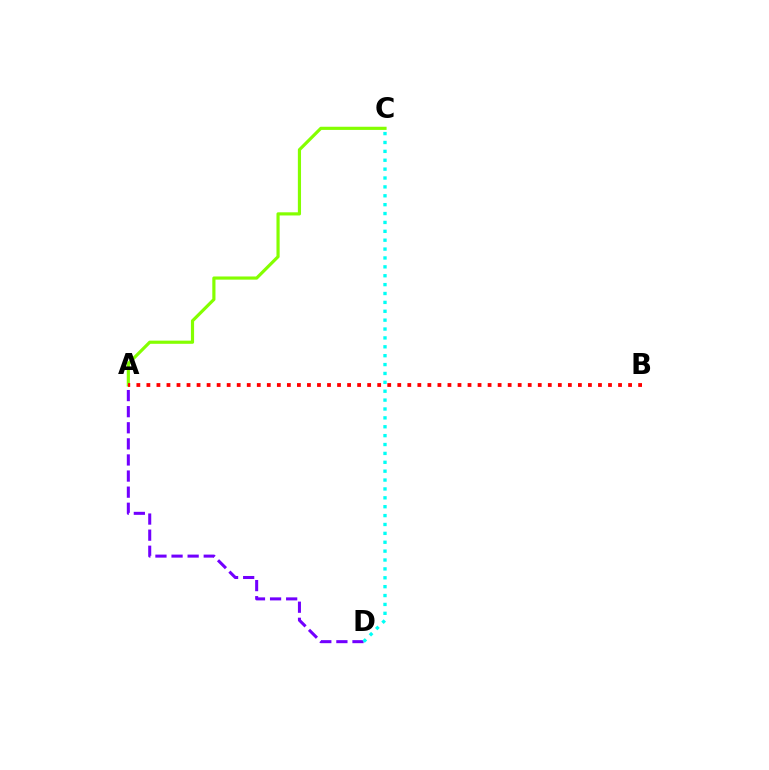{('A', 'C'): [{'color': '#84ff00', 'line_style': 'solid', 'thickness': 2.28}], ('A', 'D'): [{'color': '#7200ff', 'line_style': 'dashed', 'thickness': 2.19}], ('A', 'B'): [{'color': '#ff0000', 'line_style': 'dotted', 'thickness': 2.73}], ('C', 'D'): [{'color': '#00fff6', 'line_style': 'dotted', 'thickness': 2.41}]}